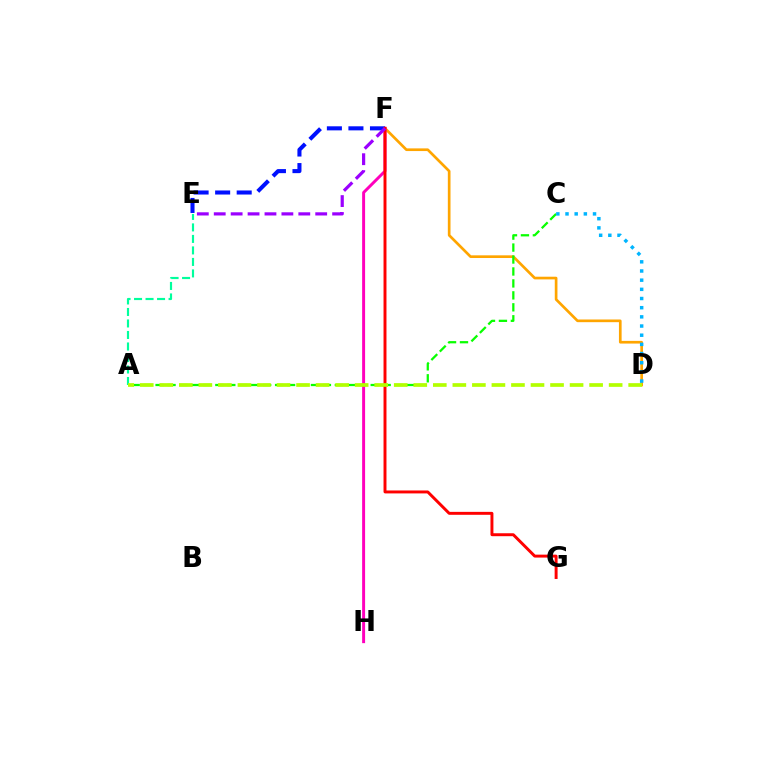{('D', 'F'): [{'color': '#ffa500', 'line_style': 'solid', 'thickness': 1.93}], ('F', 'H'): [{'color': '#ff00bd', 'line_style': 'solid', 'thickness': 2.13}], ('A', 'C'): [{'color': '#08ff00', 'line_style': 'dashed', 'thickness': 1.62}], ('A', 'E'): [{'color': '#00ff9d', 'line_style': 'dashed', 'thickness': 1.56}], ('C', 'D'): [{'color': '#00b5ff', 'line_style': 'dotted', 'thickness': 2.49}], ('E', 'F'): [{'color': '#0010ff', 'line_style': 'dashed', 'thickness': 2.93}, {'color': '#9b00ff', 'line_style': 'dashed', 'thickness': 2.3}], ('F', 'G'): [{'color': '#ff0000', 'line_style': 'solid', 'thickness': 2.12}], ('A', 'D'): [{'color': '#b3ff00', 'line_style': 'dashed', 'thickness': 2.65}]}